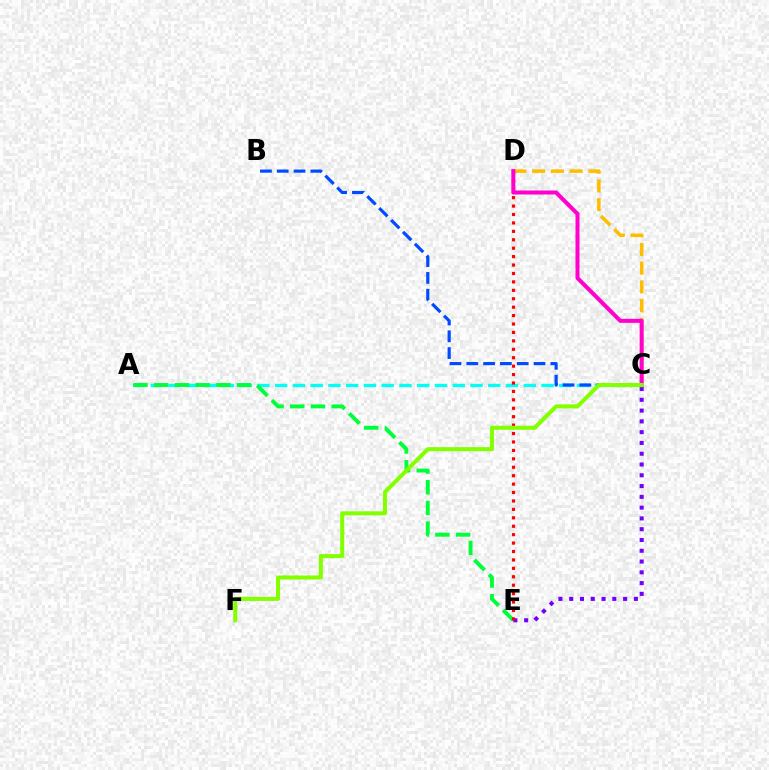{('C', 'E'): [{'color': '#7200ff', 'line_style': 'dotted', 'thickness': 2.93}], ('A', 'C'): [{'color': '#00fff6', 'line_style': 'dashed', 'thickness': 2.41}], ('C', 'D'): [{'color': '#ffbd00', 'line_style': 'dashed', 'thickness': 2.55}, {'color': '#ff00cf', 'line_style': 'solid', 'thickness': 2.9}], ('A', 'E'): [{'color': '#00ff39', 'line_style': 'dashed', 'thickness': 2.81}], ('D', 'E'): [{'color': '#ff0000', 'line_style': 'dotted', 'thickness': 2.29}], ('B', 'C'): [{'color': '#004bff', 'line_style': 'dashed', 'thickness': 2.28}], ('C', 'F'): [{'color': '#84ff00', 'line_style': 'solid', 'thickness': 2.91}]}